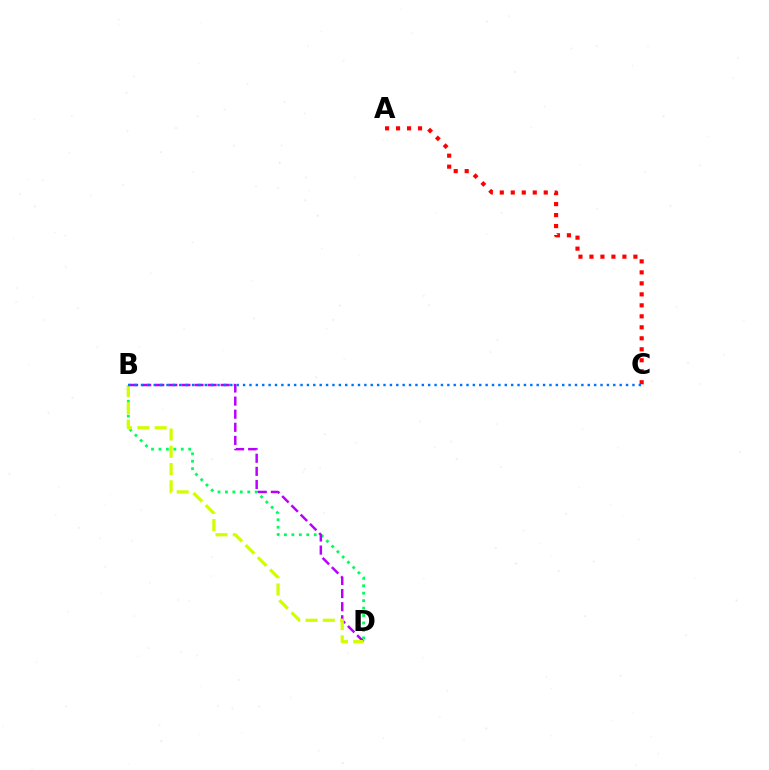{('B', 'D'): [{'color': '#00ff5c', 'line_style': 'dotted', 'thickness': 2.02}, {'color': '#b900ff', 'line_style': 'dashed', 'thickness': 1.78}, {'color': '#d1ff00', 'line_style': 'dashed', 'thickness': 2.34}], ('A', 'C'): [{'color': '#ff0000', 'line_style': 'dotted', 'thickness': 2.99}], ('B', 'C'): [{'color': '#0074ff', 'line_style': 'dotted', 'thickness': 1.73}]}